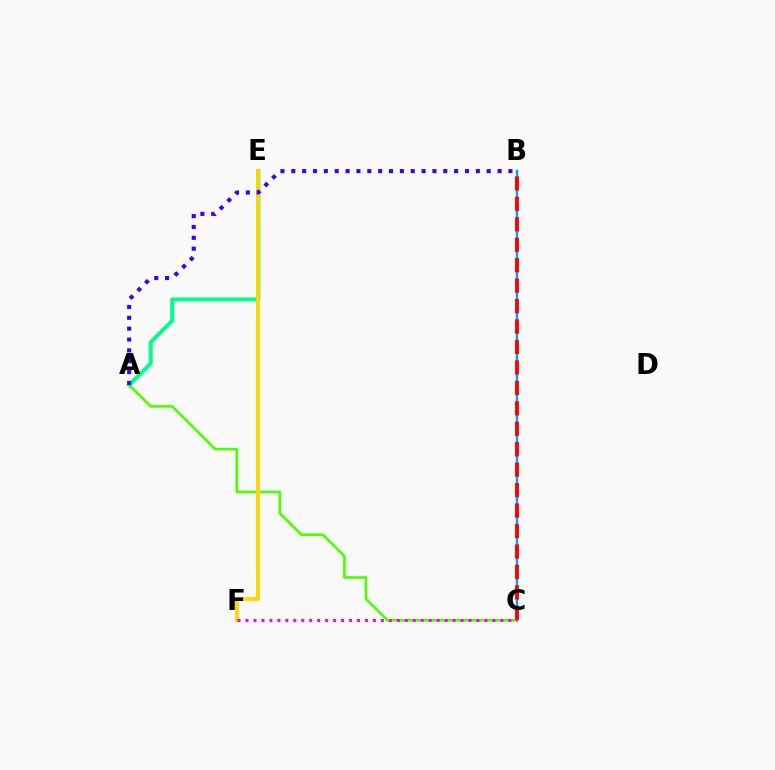{('B', 'C'): [{'color': '#009eff', 'line_style': 'solid', 'thickness': 1.75}, {'color': '#ff0000', 'line_style': 'dashed', 'thickness': 2.78}], ('A', 'C'): [{'color': '#4fff00', 'line_style': 'solid', 'thickness': 1.91}], ('A', 'E'): [{'color': '#00ff86', 'line_style': 'solid', 'thickness': 2.88}], ('E', 'F'): [{'color': '#ffd500', 'line_style': 'solid', 'thickness': 2.71}], ('C', 'F'): [{'color': '#ff00ed', 'line_style': 'dotted', 'thickness': 2.16}], ('A', 'B'): [{'color': '#3700ff', 'line_style': 'dotted', 'thickness': 2.95}]}